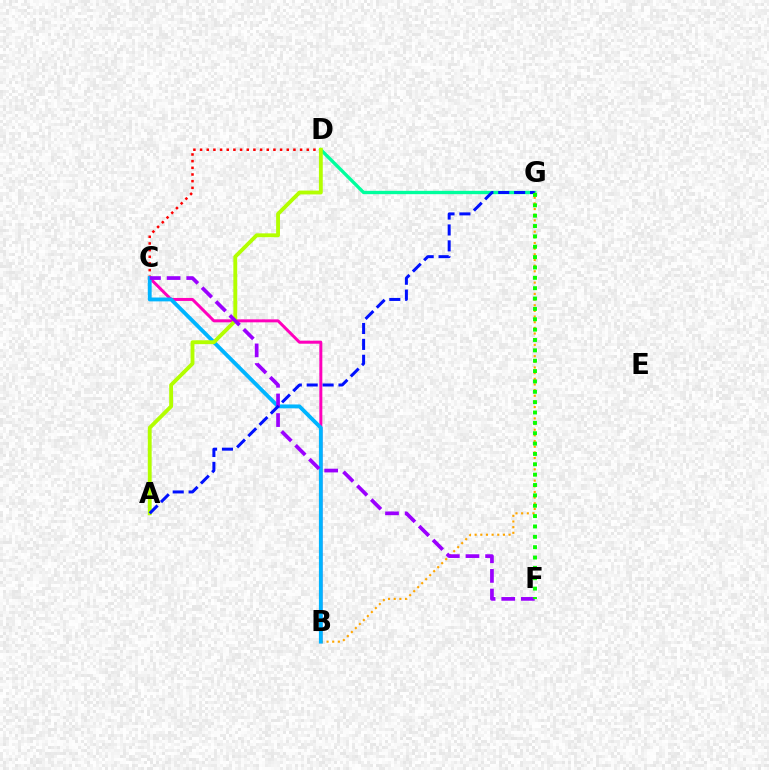{('D', 'G'): [{'color': '#00ff9d', 'line_style': 'solid', 'thickness': 2.41}], ('B', 'C'): [{'color': '#ff00bd', 'line_style': 'solid', 'thickness': 2.15}, {'color': '#00b5ff', 'line_style': 'solid', 'thickness': 2.78}], ('C', 'D'): [{'color': '#ff0000', 'line_style': 'dotted', 'thickness': 1.81}], ('B', 'G'): [{'color': '#ffa500', 'line_style': 'dotted', 'thickness': 1.54}], ('A', 'D'): [{'color': '#b3ff00', 'line_style': 'solid', 'thickness': 2.77}], ('C', 'F'): [{'color': '#9b00ff', 'line_style': 'dashed', 'thickness': 2.67}], ('A', 'G'): [{'color': '#0010ff', 'line_style': 'dashed', 'thickness': 2.16}], ('F', 'G'): [{'color': '#08ff00', 'line_style': 'dotted', 'thickness': 2.81}]}